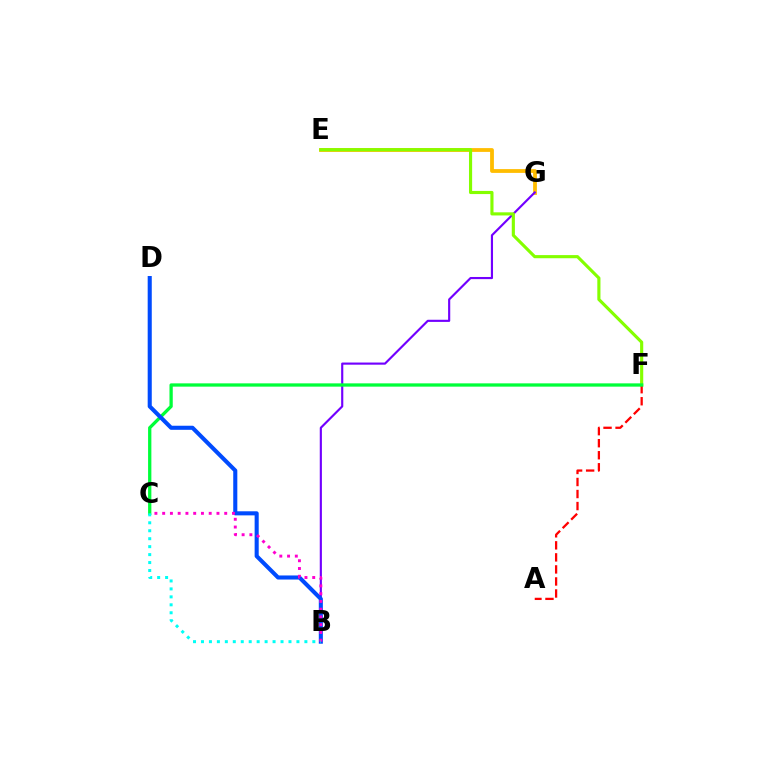{('E', 'G'): [{'color': '#ffbd00', 'line_style': 'solid', 'thickness': 2.73}], ('B', 'G'): [{'color': '#7200ff', 'line_style': 'solid', 'thickness': 1.55}], ('E', 'F'): [{'color': '#84ff00', 'line_style': 'solid', 'thickness': 2.26}], ('A', 'F'): [{'color': '#ff0000', 'line_style': 'dashed', 'thickness': 1.64}], ('C', 'F'): [{'color': '#00ff39', 'line_style': 'solid', 'thickness': 2.37}], ('B', 'D'): [{'color': '#004bff', 'line_style': 'solid', 'thickness': 2.94}], ('B', 'C'): [{'color': '#ff00cf', 'line_style': 'dotted', 'thickness': 2.11}, {'color': '#00fff6', 'line_style': 'dotted', 'thickness': 2.16}]}